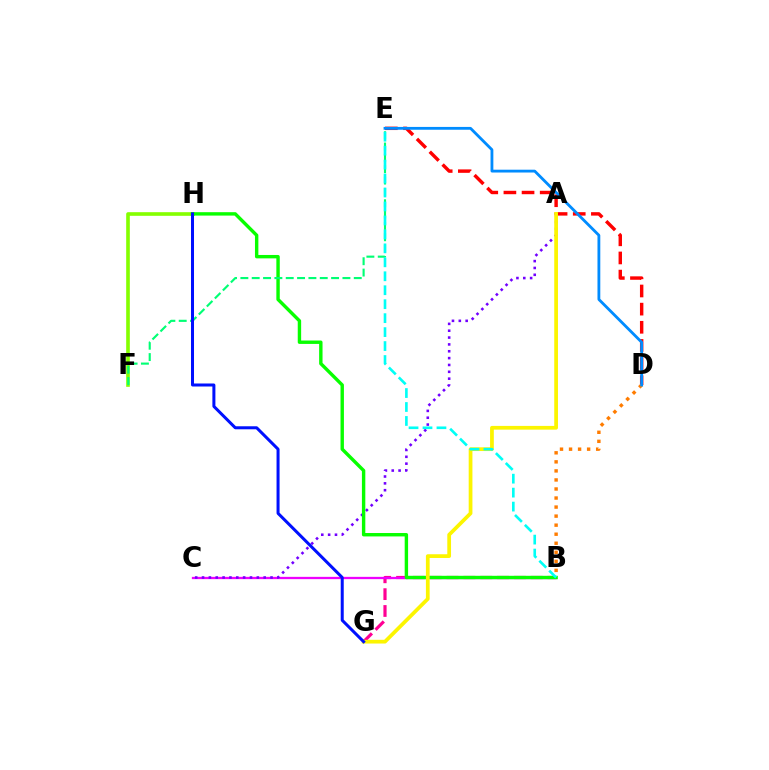{('B', 'G'): [{'color': '#ff0094', 'line_style': 'dashed', 'thickness': 2.29}], ('B', 'C'): [{'color': '#ee00ff', 'line_style': 'solid', 'thickness': 1.65}], ('D', 'E'): [{'color': '#ff0000', 'line_style': 'dashed', 'thickness': 2.46}, {'color': '#008cff', 'line_style': 'solid', 'thickness': 2.03}], ('F', 'H'): [{'color': '#84ff00', 'line_style': 'solid', 'thickness': 2.62}], ('A', 'C'): [{'color': '#7200ff', 'line_style': 'dotted', 'thickness': 1.86}], ('B', 'H'): [{'color': '#08ff00', 'line_style': 'solid', 'thickness': 2.45}], ('B', 'D'): [{'color': '#ff7c00', 'line_style': 'dotted', 'thickness': 2.46}], ('A', 'G'): [{'color': '#fcf500', 'line_style': 'solid', 'thickness': 2.69}], ('E', 'F'): [{'color': '#00ff74', 'line_style': 'dashed', 'thickness': 1.54}], ('B', 'E'): [{'color': '#00fff6', 'line_style': 'dashed', 'thickness': 1.9}], ('G', 'H'): [{'color': '#0010ff', 'line_style': 'solid', 'thickness': 2.17}]}